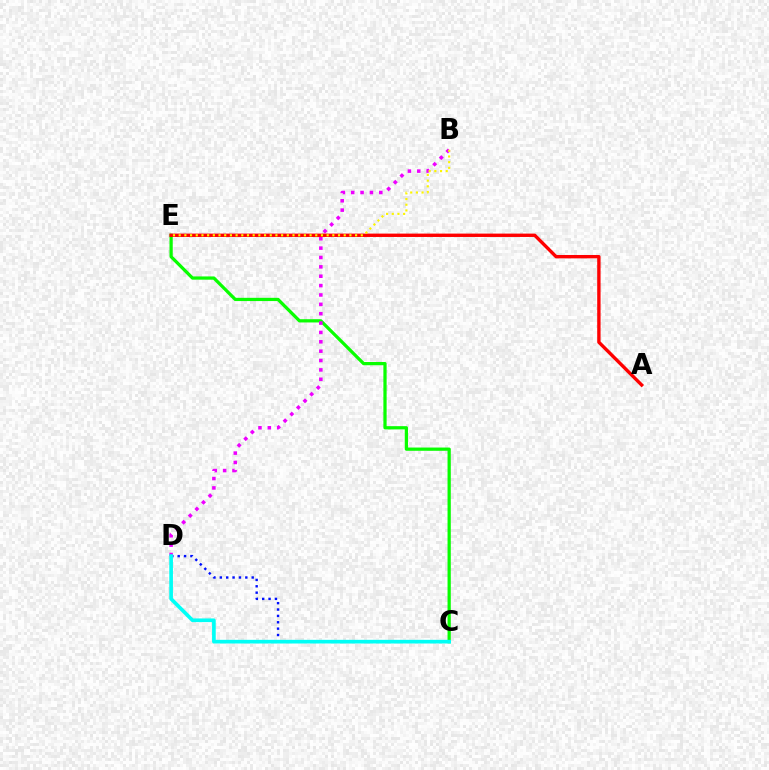{('C', 'E'): [{'color': '#08ff00', 'line_style': 'solid', 'thickness': 2.34}], ('B', 'D'): [{'color': '#ee00ff', 'line_style': 'dotted', 'thickness': 2.55}], ('C', 'D'): [{'color': '#0010ff', 'line_style': 'dotted', 'thickness': 1.73}, {'color': '#00fff6', 'line_style': 'solid', 'thickness': 2.64}], ('A', 'E'): [{'color': '#ff0000', 'line_style': 'solid', 'thickness': 2.43}], ('B', 'E'): [{'color': '#fcf500', 'line_style': 'dotted', 'thickness': 1.55}]}